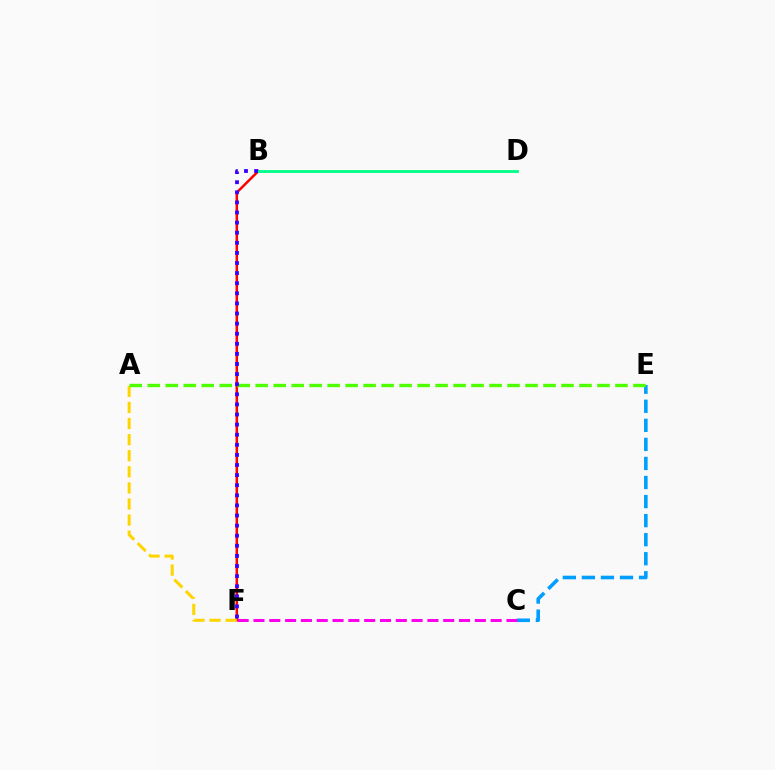{('C', 'E'): [{'color': '#009eff', 'line_style': 'dashed', 'thickness': 2.59}], ('B', 'F'): [{'color': '#ff0000', 'line_style': 'solid', 'thickness': 1.8}, {'color': '#3700ff', 'line_style': 'dotted', 'thickness': 2.74}], ('C', 'F'): [{'color': '#ff00ed', 'line_style': 'dashed', 'thickness': 2.15}], ('A', 'F'): [{'color': '#ffd500', 'line_style': 'dashed', 'thickness': 2.19}], ('B', 'D'): [{'color': '#00ff86', 'line_style': 'solid', 'thickness': 2.03}], ('A', 'E'): [{'color': '#4fff00', 'line_style': 'dashed', 'thickness': 2.44}]}